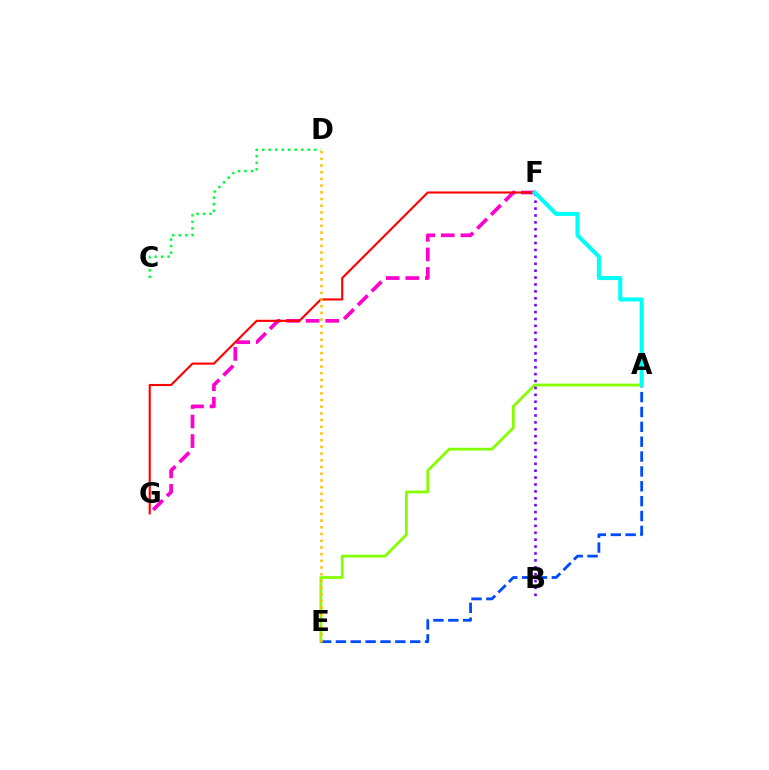{('A', 'E'): [{'color': '#84ff00', 'line_style': 'solid', 'thickness': 2.01}, {'color': '#004bff', 'line_style': 'dashed', 'thickness': 2.02}], ('F', 'G'): [{'color': '#ff00cf', 'line_style': 'dashed', 'thickness': 2.66}, {'color': '#ff0000', 'line_style': 'solid', 'thickness': 1.53}], ('D', 'E'): [{'color': '#ffbd00', 'line_style': 'dotted', 'thickness': 1.82}], ('B', 'F'): [{'color': '#7200ff', 'line_style': 'dotted', 'thickness': 1.87}], ('C', 'D'): [{'color': '#00ff39', 'line_style': 'dotted', 'thickness': 1.77}], ('A', 'F'): [{'color': '#00fff6', 'line_style': 'solid', 'thickness': 2.92}]}